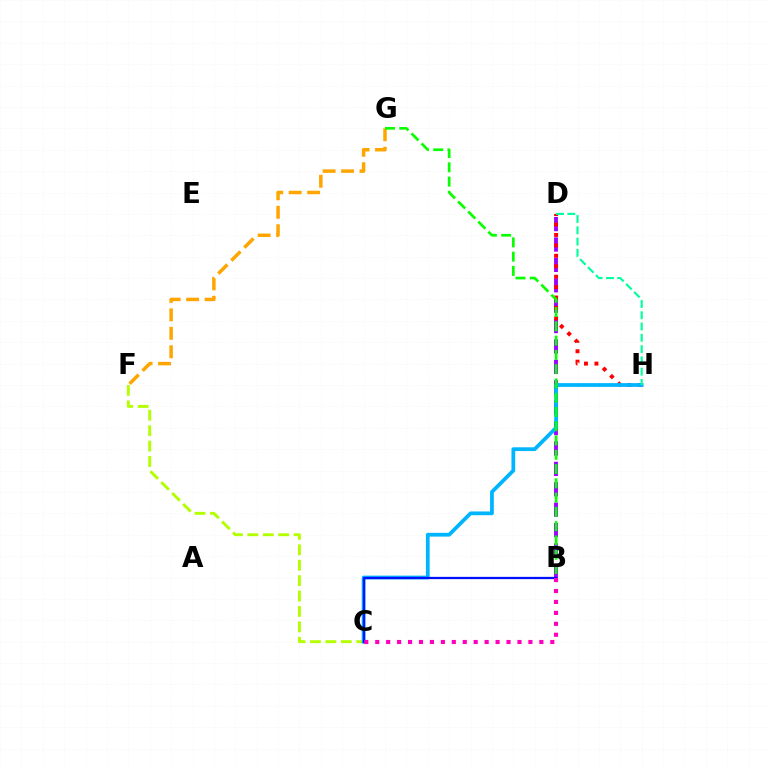{('B', 'D'): [{'color': '#9b00ff', 'line_style': 'dashed', 'thickness': 2.77}], ('D', 'H'): [{'color': '#ff0000', 'line_style': 'dotted', 'thickness': 2.83}, {'color': '#00ff9d', 'line_style': 'dashed', 'thickness': 1.53}], ('C', 'F'): [{'color': '#b3ff00', 'line_style': 'dashed', 'thickness': 2.09}], ('C', 'H'): [{'color': '#00b5ff', 'line_style': 'solid', 'thickness': 2.71}], ('B', 'C'): [{'color': '#0010ff', 'line_style': 'solid', 'thickness': 1.63}, {'color': '#ff00bd', 'line_style': 'dotted', 'thickness': 2.97}], ('F', 'G'): [{'color': '#ffa500', 'line_style': 'dashed', 'thickness': 2.51}], ('B', 'G'): [{'color': '#08ff00', 'line_style': 'dashed', 'thickness': 1.94}]}